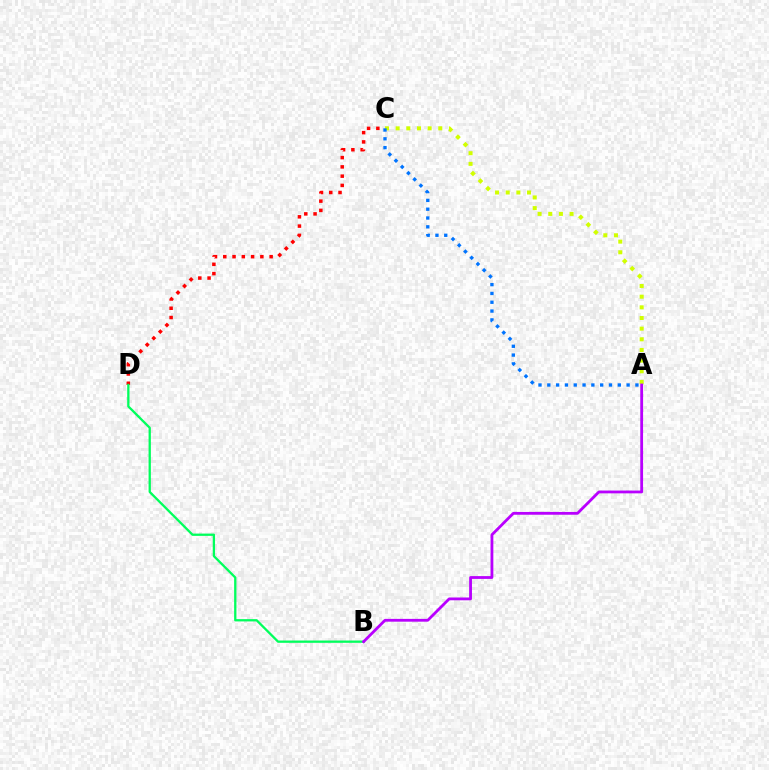{('C', 'D'): [{'color': '#ff0000', 'line_style': 'dotted', 'thickness': 2.52}], ('A', 'C'): [{'color': '#d1ff00', 'line_style': 'dotted', 'thickness': 2.89}, {'color': '#0074ff', 'line_style': 'dotted', 'thickness': 2.39}], ('B', 'D'): [{'color': '#00ff5c', 'line_style': 'solid', 'thickness': 1.65}], ('A', 'B'): [{'color': '#b900ff', 'line_style': 'solid', 'thickness': 2.02}]}